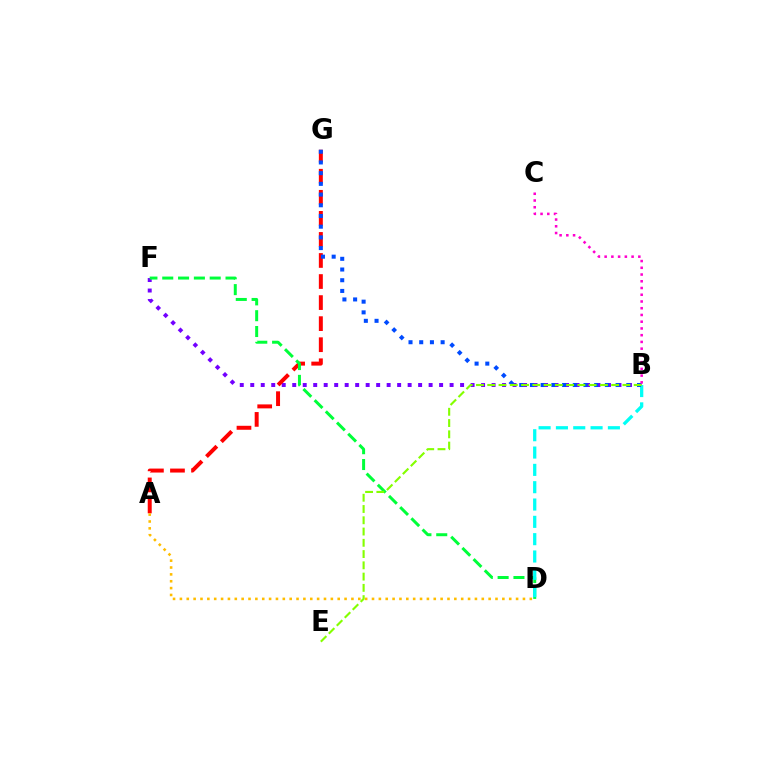{('B', 'F'): [{'color': '#7200ff', 'line_style': 'dotted', 'thickness': 2.85}], ('A', 'G'): [{'color': '#ff0000', 'line_style': 'dashed', 'thickness': 2.86}], ('D', 'F'): [{'color': '#00ff39', 'line_style': 'dashed', 'thickness': 2.15}], ('B', 'D'): [{'color': '#00fff6', 'line_style': 'dashed', 'thickness': 2.35}], ('B', 'G'): [{'color': '#004bff', 'line_style': 'dotted', 'thickness': 2.91}], ('A', 'D'): [{'color': '#ffbd00', 'line_style': 'dotted', 'thickness': 1.86}], ('B', 'E'): [{'color': '#84ff00', 'line_style': 'dashed', 'thickness': 1.53}], ('B', 'C'): [{'color': '#ff00cf', 'line_style': 'dotted', 'thickness': 1.83}]}